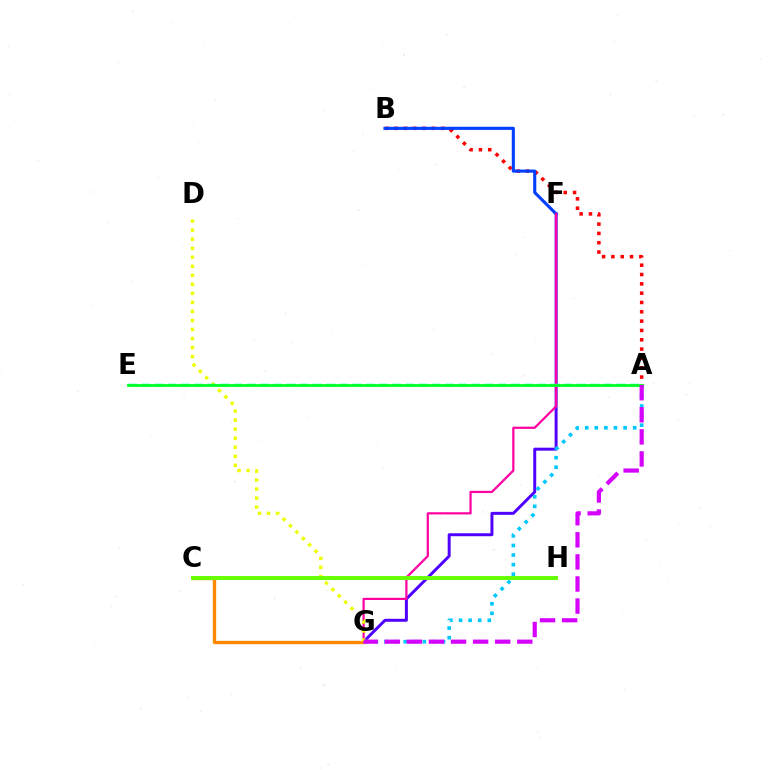{('A', 'B'): [{'color': '#ff0000', 'line_style': 'dotted', 'thickness': 2.53}], ('F', 'G'): [{'color': '#4f00ff', 'line_style': 'solid', 'thickness': 2.14}, {'color': '#ff00a0', 'line_style': 'solid', 'thickness': 1.6}], ('B', 'F'): [{'color': '#003fff', 'line_style': 'solid', 'thickness': 2.24}], ('C', 'G'): [{'color': '#ff8800', 'line_style': 'solid', 'thickness': 2.4}], ('D', 'G'): [{'color': '#eeff00', 'line_style': 'dotted', 'thickness': 2.45}], ('A', 'E'): [{'color': '#00ffaf', 'line_style': 'dashed', 'thickness': 1.79}, {'color': '#00ff27', 'line_style': 'solid', 'thickness': 1.99}], ('A', 'G'): [{'color': '#00c7ff', 'line_style': 'dotted', 'thickness': 2.61}, {'color': '#d600ff', 'line_style': 'dashed', 'thickness': 3.0}], ('C', 'H'): [{'color': '#66ff00', 'line_style': 'solid', 'thickness': 2.82}]}